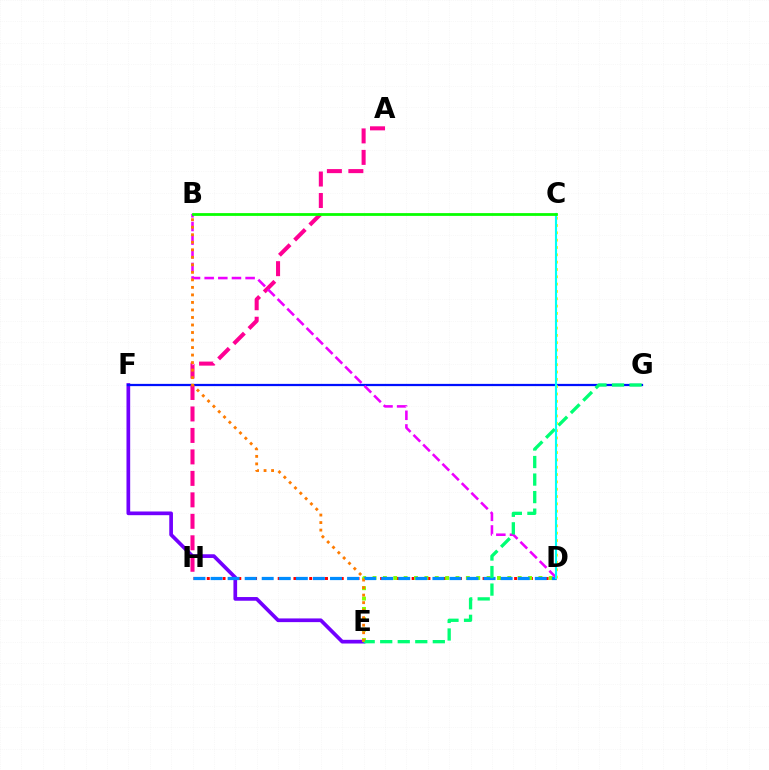{('E', 'F'): [{'color': '#7200ff', 'line_style': 'solid', 'thickness': 2.66}], ('D', 'H'): [{'color': '#ff0000', 'line_style': 'dotted', 'thickness': 2.14}, {'color': '#008cff', 'line_style': 'dashed', 'thickness': 2.32}], ('F', 'G'): [{'color': '#0010ff', 'line_style': 'solid', 'thickness': 1.62}], ('D', 'E'): [{'color': '#84ff00', 'line_style': 'dotted', 'thickness': 2.82}], ('A', 'H'): [{'color': '#ff0094', 'line_style': 'dashed', 'thickness': 2.92}], ('B', 'D'): [{'color': '#ee00ff', 'line_style': 'dashed', 'thickness': 1.85}], ('E', 'G'): [{'color': '#00ff74', 'line_style': 'dashed', 'thickness': 2.38}], ('C', 'D'): [{'color': '#fcf500', 'line_style': 'dotted', 'thickness': 1.99}, {'color': '#00fff6', 'line_style': 'solid', 'thickness': 1.53}], ('B', 'E'): [{'color': '#ff7c00', 'line_style': 'dotted', 'thickness': 2.04}], ('B', 'C'): [{'color': '#08ff00', 'line_style': 'solid', 'thickness': 1.99}]}